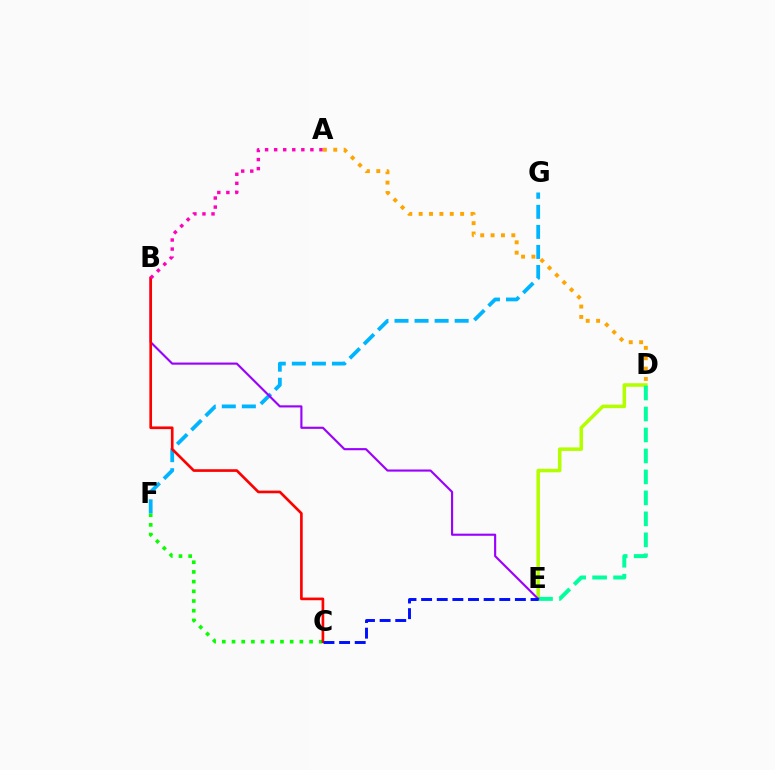{('C', 'F'): [{'color': '#08ff00', 'line_style': 'dotted', 'thickness': 2.63}], ('F', 'G'): [{'color': '#00b5ff', 'line_style': 'dashed', 'thickness': 2.72}], ('D', 'E'): [{'color': '#b3ff00', 'line_style': 'solid', 'thickness': 2.54}, {'color': '#00ff9d', 'line_style': 'dashed', 'thickness': 2.85}], ('B', 'E'): [{'color': '#9b00ff', 'line_style': 'solid', 'thickness': 1.53}], ('A', 'D'): [{'color': '#ffa500', 'line_style': 'dotted', 'thickness': 2.82}], ('B', 'C'): [{'color': '#ff0000', 'line_style': 'solid', 'thickness': 1.92}], ('C', 'E'): [{'color': '#0010ff', 'line_style': 'dashed', 'thickness': 2.12}], ('A', 'B'): [{'color': '#ff00bd', 'line_style': 'dotted', 'thickness': 2.46}]}